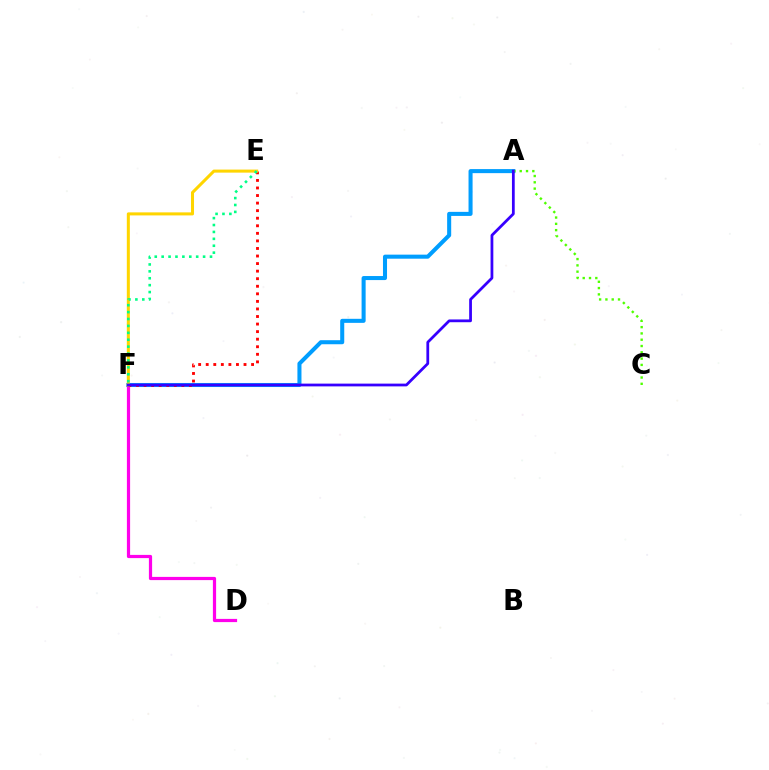{('A', 'F'): [{'color': '#009eff', 'line_style': 'solid', 'thickness': 2.91}, {'color': '#3700ff', 'line_style': 'solid', 'thickness': 1.99}], ('D', 'F'): [{'color': '#ff00ed', 'line_style': 'solid', 'thickness': 2.31}], ('A', 'C'): [{'color': '#4fff00', 'line_style': 'dotted', 'thickness': 1.71}], ('E', 'F'): [{'color': '#ff0000', 'line_style': 'dotted', 'thickness': 2.05}, {'color': '#ffd500', 'line_style': 'solid', 'thickness': 2.19}, {'color': '#00ff86', 'line_style': 'dotted', 'thickness': 1.88}]}